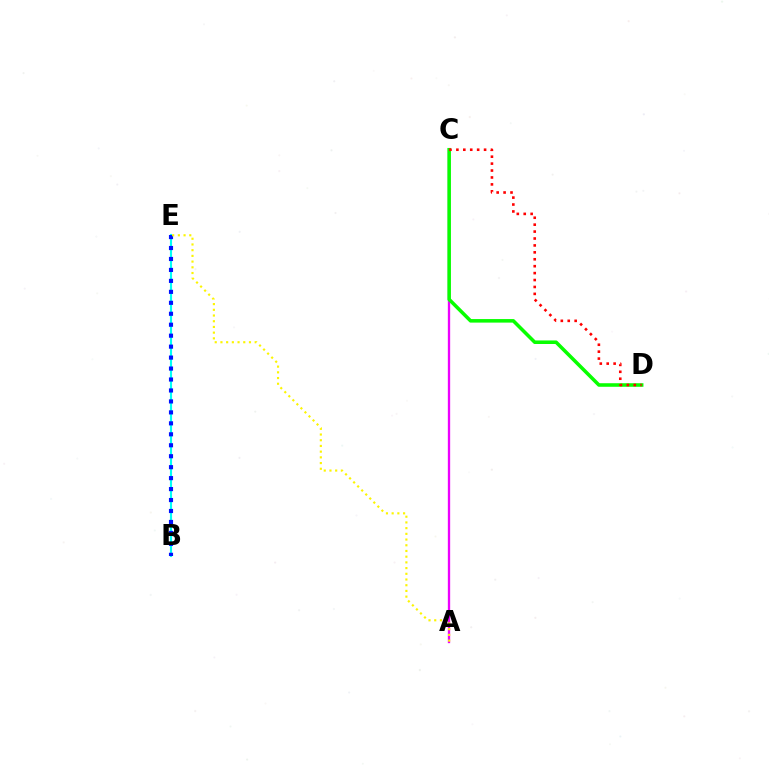{('A', 'C'): [{'color': '#ee00ff', 'line_style': 'solid', 'thickness': 1.68}], ('B', 'E'): [{'color': '#00fff6', 'line_style': 'solid', 'thickness': 1.54}, {'color': '#0010ff', 'line_style': 'dotted', 'thickness': 2.98}], ('C', 'D'): [{'color': '#08ff00', 'line_style': 'solid', 'thickness': 2.55}, {'color': '#ff0000', 'line_style': 'dotted', 'thickness': 1.88}], ('A', 'E'): [{'color': '#fcf500', 'line_style': 'dotted', 'thickness': 1.55}]}